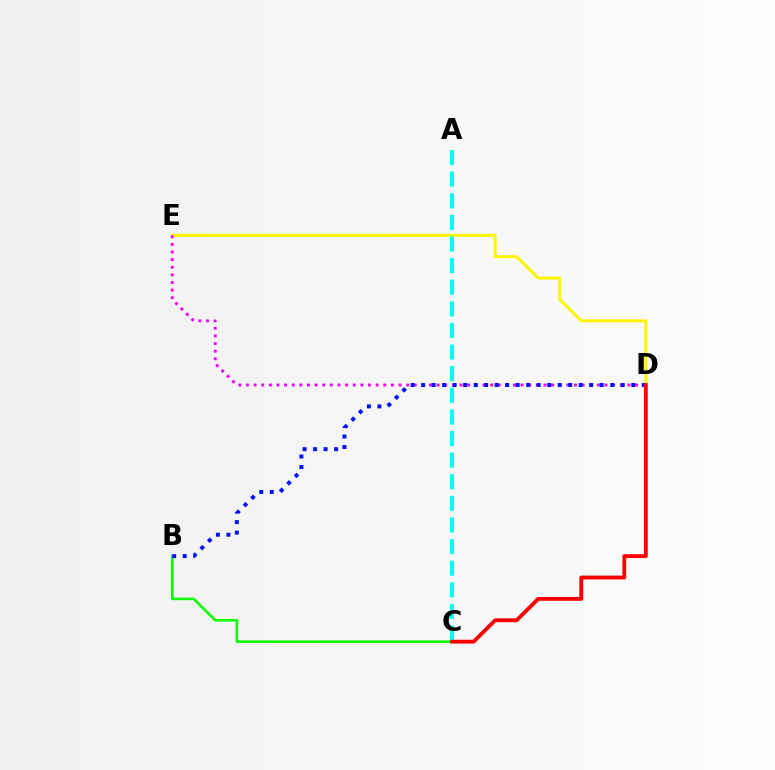{('D', 'E'): [{'color': '#fcf500', 'line_style': 'solid', 'thickness': 2.12}, {'color': '#ee00ff', 'line_style': 'dotted', 'thickness': 2.07}], ('A', 'C'): [{'color': '#00fff6', 'line_style': 'dashed', 'thickness': 2.94}], ('B', 'C'): [{'color': '#08ff00', 'line_style': 'solid', 'thickness': 1.86}], ('B', 'D'): [{'color': '#0010ff', 'line_style': 'dotted', 'thickness': 2.85}], ('C', 'D'): [{'color': '#ff0000', 'line_style': 'solid', 'thickness': 2.75}]}